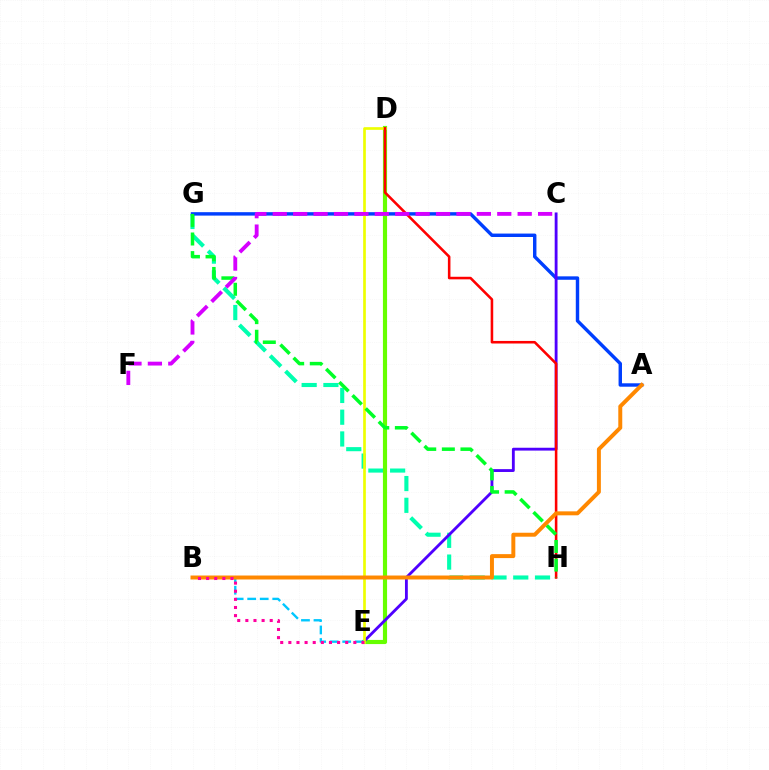{('G', 'H'): [{'color': '#00ffaf', 'line_style': 'dashed', 'thickness': 2.96}, {'color': '#00ff27', 'line_style': 'dashed', 'thickness': 2.53}], ('A', 'G'): [{'color': '#003fff', 'line_style': 'solid', 'thickness': 2.47}], ('D', 'E'): [{'color': '#66ff00', 'line_style': 'solid', 'thickness': 2.99}, {'color': '#eeff00', 'line_style': 'solid', 'thickness': 1.92}], ('C', 'E'): [{'color': '#4f00ff', 'line_style': 'solid', 'thickness': 2.05}], ('D', 'H'): [{'color': '#ff0000', 'line_style': 'solid', 'thickness': 1.85}], ('B', 'E'): [{'color': '#00c7ff', 'line_style': 'dashed', 'thickness': 1.7}, {'color': '#ff00a0', 'line_style': 'dotted', 'thickness': 2.21}], ('A', 'B'): [{'color': '#ff8800', 'line_style': 'solid', 'thickness': 2.85}], ('C', 'F'): [{'color': '#d600ff', 'line_style': 'dashed', 'thickness': 2.77}]}